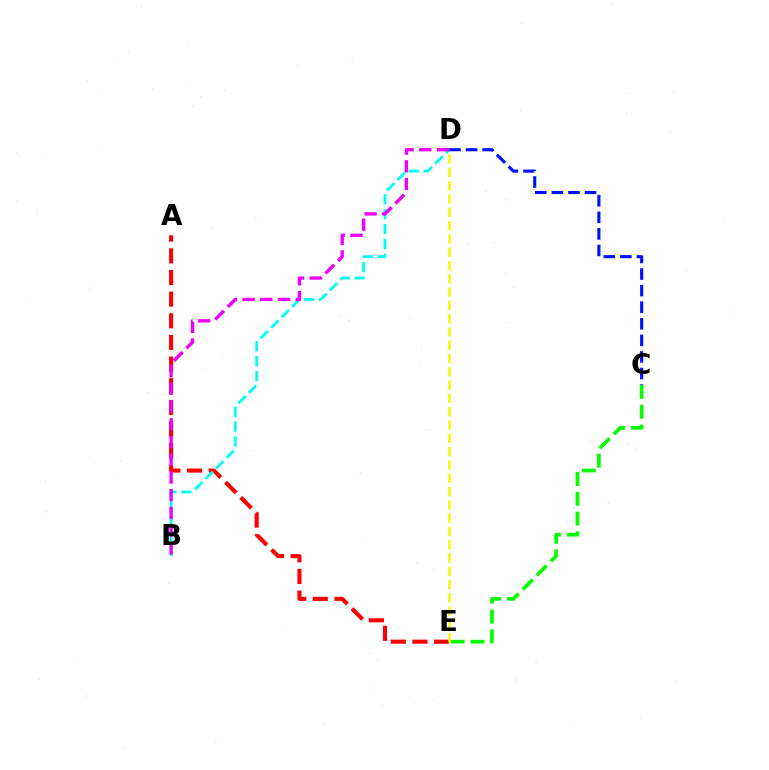{('A', 'E'): [{'color': '#ff0000', 'line_style': 'dashed', 'thickness': 2.94}], ('C', 'E'): [{'color': '#08ff00', 'line_style': 'dashed', 'thickness': 2.69}], ('B', 'D'): [{'color': '#00fff6', 'line_style': 'dashed', 'thickness': 2.02}, {'color': '#ee00ff', 'line_style': 'dashed', 'thickness': 2.41}], ('C', 'D'): [{'color': '#0010ff', 'line_style': 'dashed', 'thickness': 2.25}], ('D', 'E'): [{'color': '#fcf500', 'line_style': 'dashed', 'thickness': 1.81}]}